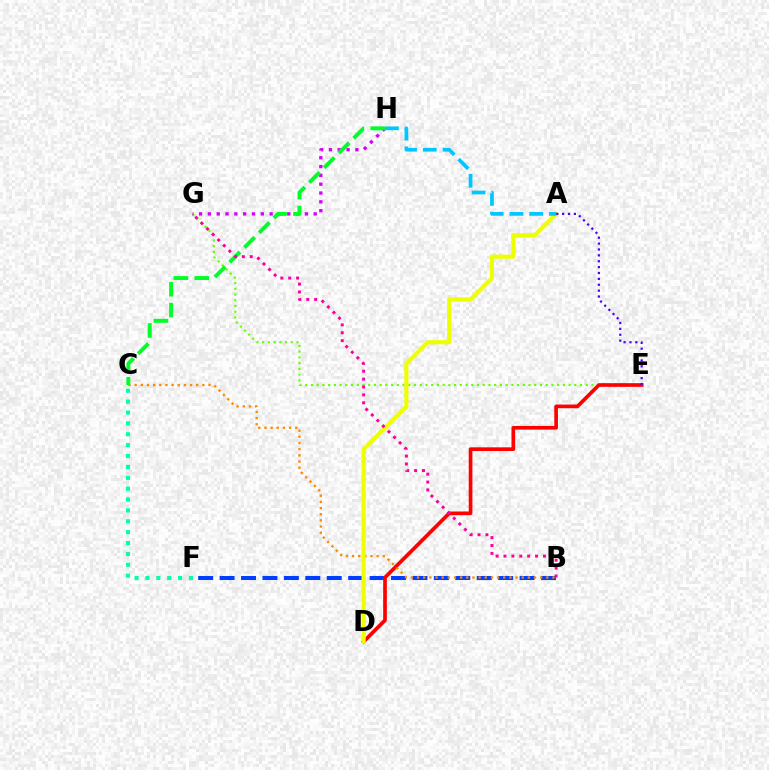{('C', 'F'): [{'color': '#00ffaf', 'line_style': 'dotted', 'thickness': 2.96}], ('B', 'F'): [{'color': '#003fff', 'line_style': 'dashed', 'thickness': 2.91}], ('E', 'G'): [{'color': '#66ff00', 'line_style': 'dotted', 'thickness': 1.56}], ('D', 'E'): [{'color': '#ff0000', 'line_style': 'solid', 'thickness': 2.65}], ('G', 'H'): [{'color': '#d600ff', 'line_style': 'dotted', 'thickness': 2.4}], ('B', 'C'): [{'color': '#ff8800', 'line_style': 'dotted', 'thickness': 1.67}], ('C', 'H'): [{'color': '#00ff27', 'line_style': 'dashed', 'thickness': 2.84}], ('A', 'D'): [{'color': '#eeff00', 'line_style': 'solid', 'thickness': 2.99}], ('B', 'G'): [{'color': '#ff00a0', 'line_style': 'dotted', 'thickness': 2.14}], ('A', 'E'): [{'color': '#4f00ff', 'line_style': 'dotted', 'thickness': 1.6}], ('A', 'H'): [{'color': '#00c7ff', 'line_style': 'dashed', 'thickness': 2.68}]}